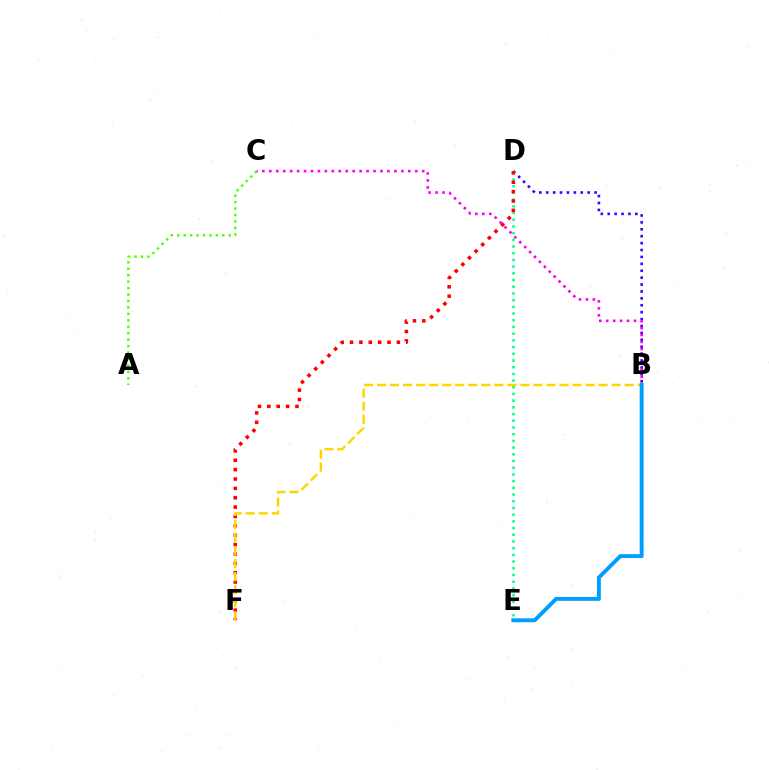{('D', 'E'): [{'color': '#00ff86', 'line_style': 'dotted', 'thickness': 1.82}], ('B', 'D'): [{'color': '#3700ff', 'line_style': 'dotted', 'thickness': 1.88}], ('D', 'F'): [{'color': '#ff0000', 'line_style': 'dotted', 'thickness': 2.55}], ('A', 'C'): [{'color': '#4fff00', 'line_style': 'dotted', 'thickness': 1.75}], ('B', 'F'): [{'color': '#ffd500', 'line_style': 'dashed', 'thickness': 1.77}], ('B', 'C'): [{'color': '#ff00ed', 'line_style': 'dotted', 'thickness': 1.89}], ('B', 'E'): [{'color': '#009eff', 'line_style': 'solid', 'thickness': 2.81}]}